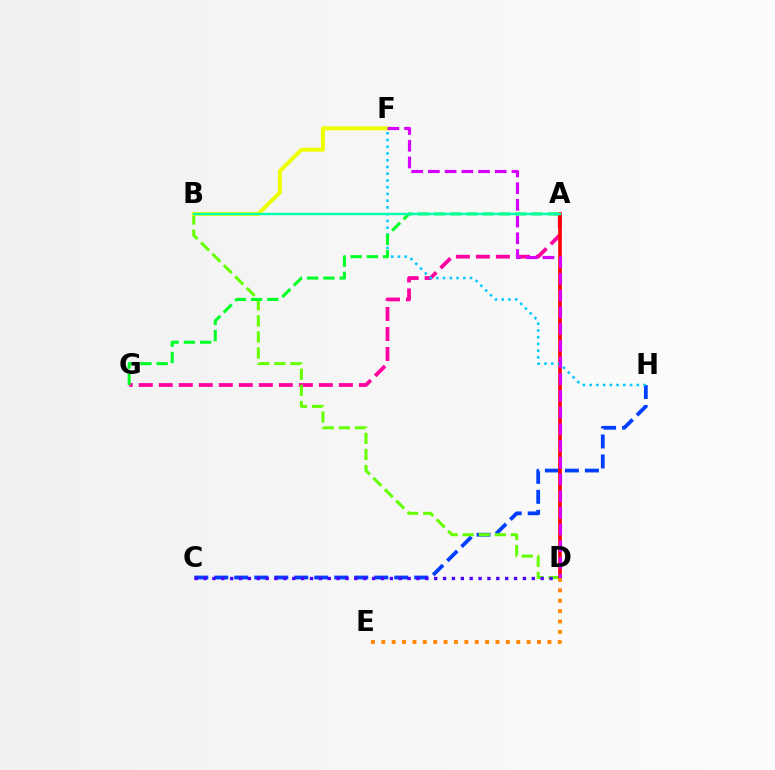{('A', 'G'): [{'color': '#ff00a0', 'line_style': 'dashed', 'thickness': 2.72}, {'color': '#00ff27', 'line_style': 'dashed', 'thickness': 2.2}], ('C', 'H'): [{'color': '#003fff', 'line_style': 'dashed', 'thickness': 2.72}], ('B', 'D'): [{'color': '#66ff00', 'line_style': 'dashed', 'thickness': 2.19}], ('A', 'D'): [{'color': '#ff0000', 'line_style': 'solid', 'thickness': 2.6}], ('B', 'F'): [{'color': '#eeff00', 'line_style': 'solid', 'thickness': 2.85}], ('F', 'H'): [{'color': '#00c7ff', 'line_style': 'dotted', 'thickness': 1.83}], ('C', 'D'): [{'color': '#4f00ff', 'line_style': 'dotted', 'thickness': 2.41}], ('D', 'F'): [{'color': '#d600ff', 'line_style': 'dashed', 'thickness': 2.27}], ('A', 'B'): [{'color': '#00ffaf', 'line_style': 'solid', 'thickness': 1.72}], ('D', 'E'): [{'color': '#ff8800', 'line_style': 'dotted', 'thickness': 2.82}]}